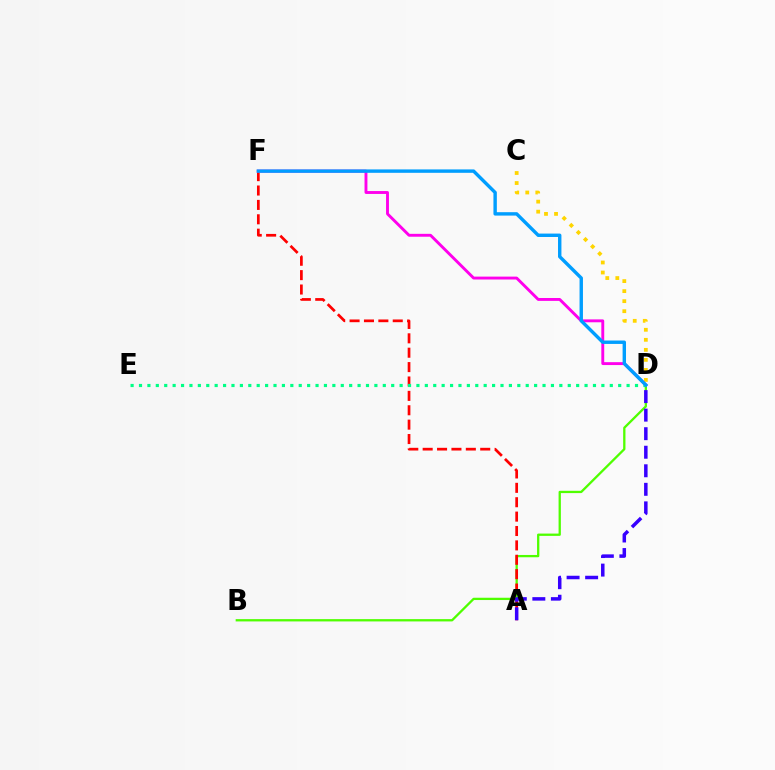{('B', 'D'): [{'color': '#4fff00', 'line_style': 'solid', 'thickness': 1.65}], ('A', 'F'): [{'color': '#ff0000', 'line_style': 'dashed', 'thickness': 1.95}], ('D', 'E'): [{'color': '#00ff86', 'line_style': 'dotted', 'thickness': 2.28}], ('C', 'D'): [{'color': '#ffd500', 'line_style': 'dotted', 'thickness': 2.73}], ('D', 'F'): [{'color': '#ff00ed', 'line_style': 'solid', 'thickness': 2.08}, {'color': '#009eff', 'line_style': 'solid', 'thickness': 2.45}], ('A', 'D'): [{'color': '#3700ff', 'line_style': 'dashed', 'thickness': 2.52}]}